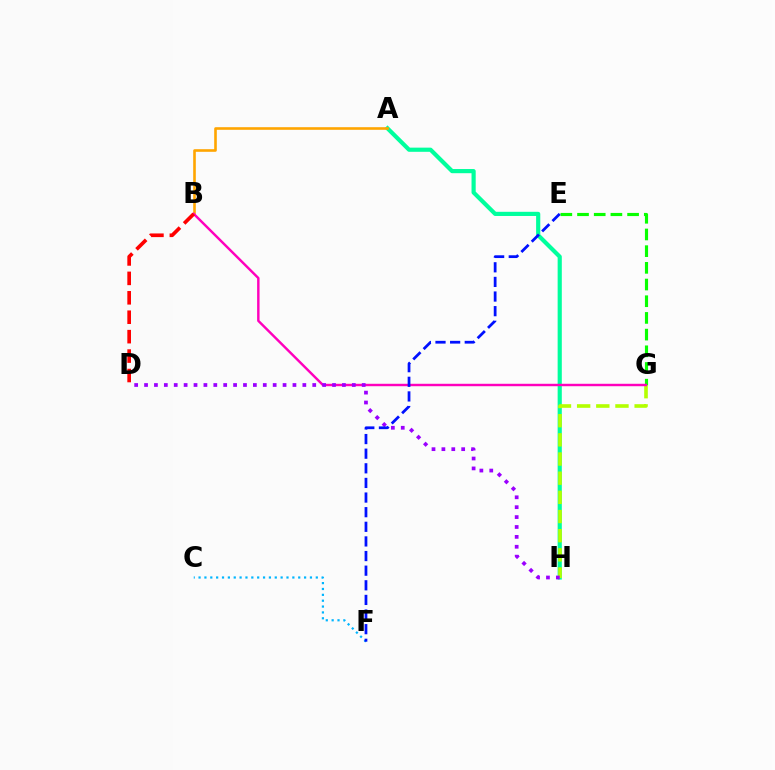{('A', 'H'): [{'color': '#00ff9d', 'line_style': 'solid', 'thickness': 3.0}], ('A', 'B'): [{'color': '#ffa500', 'line_style': 'solid', 'thickness': 1.88}], ('C', 'F'): [{'color': '#00b5ff', 'line_style': 'dotted', 'thickness': 1.59}], ('E', 'G'): [{'color': '#08ff00', 'line_style': 'dashed', 'thickness': 2.27}], ('G', 'H'): [{'color': '#b3ff00', 'line_style': 'dashed', 'thickness': 2.6}], ('B', 'G'): [{'color': '#ff00bd', 'line_style': 'solid', 'thickness': 1.75}], ('D', 'H'): [{'color': '#9b00ff', 'line_style': 'dotted', 'thickness': 2.69}], ('E', 'F'): [{'color': '#0010ff', 'line_style': 'dashed', 'thickness': 1.99}], ('B', 'D'): [{'color': '#ff0000', 'line_style': 'dashed', 'thickness': 2.64}]}